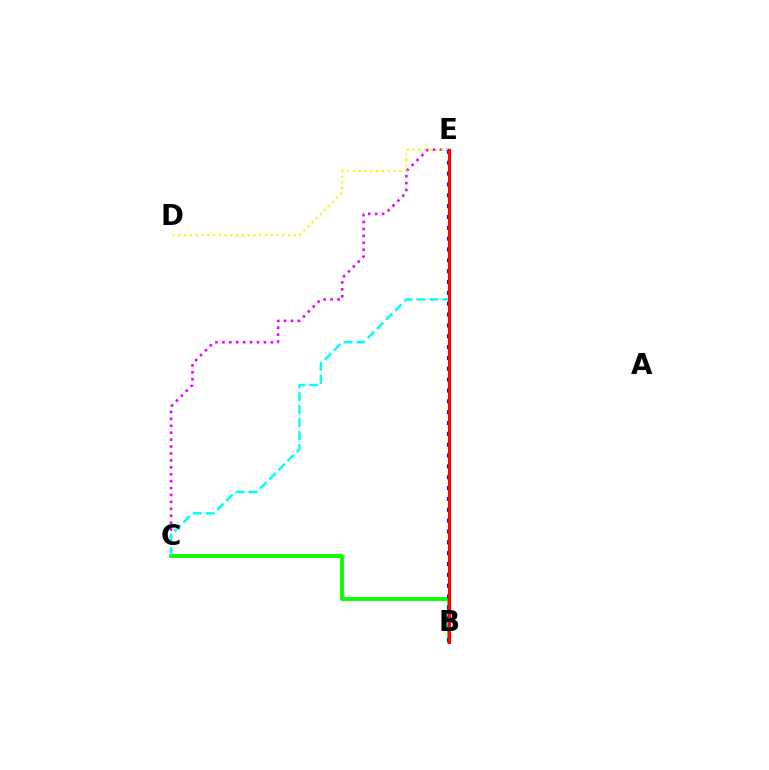{('C', 'E'): [{'color': '#ee00ff', 'line_style': 'dotted', 'thickness': 1.88}, {'color': '#00fff6', 'line_style': 'dashed', 'thickness': 1.76}], ('B', 'C'): [{'color': '#08ff00', 'line_style': 'solid', 'thickness': 2.77}], ('D', 'E'): [{'color': '#fcf500', 'line_style': 'dotted', 'thickness': 1.57}], ('B', 'E'): [{'color': '#0010ff', 'line_style': 'dotted', 'thickness': 2.95}, {'color': '#ff0000', 'line_style': 'solid', 'thickness': 2.21}]}